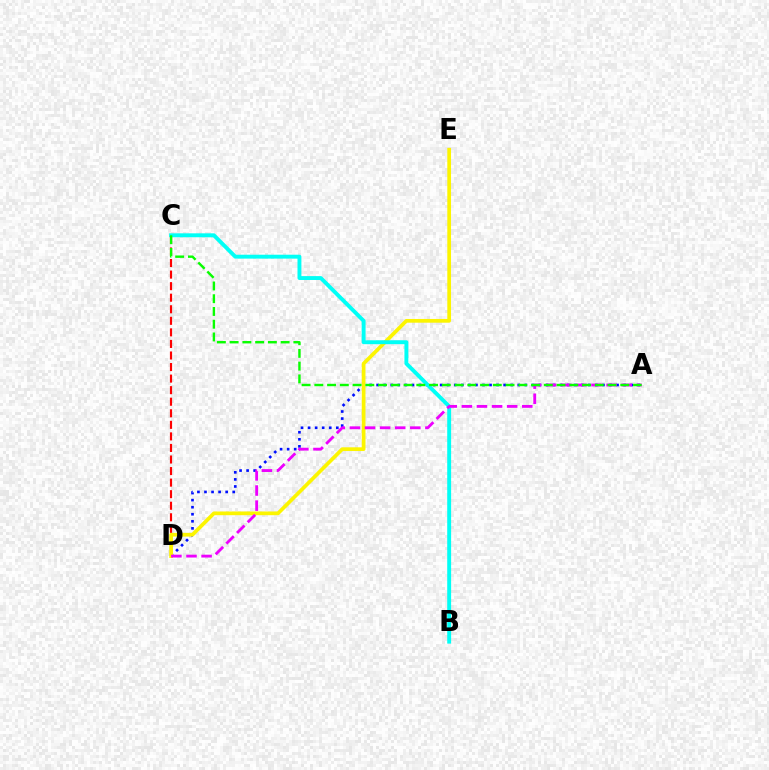{('C', 'D'): [{'color': '#ff0000', 'line_style': 'dashed', 'thickness': 1.57}], ('A', 'D'): [{'color': '#0010ff', 'line_style': 'dotted', 'thickness': 1.92}, {'color': '#ee00ff', 'line_style': 'dashed', 'thickness': 2.05}], ('D', 'E'): [{'color': '#fcf500', 'line_style': 'solid', 'thickness': 2.68}], ('B', 'C'): [{'color': '#00fff6', 'line_style': 'solid', 'thickness': 2.81}], ('A', 'C'): [{'color': '#08ff00', 'line_style': 'dashed', 'thickness': 1.73}]}